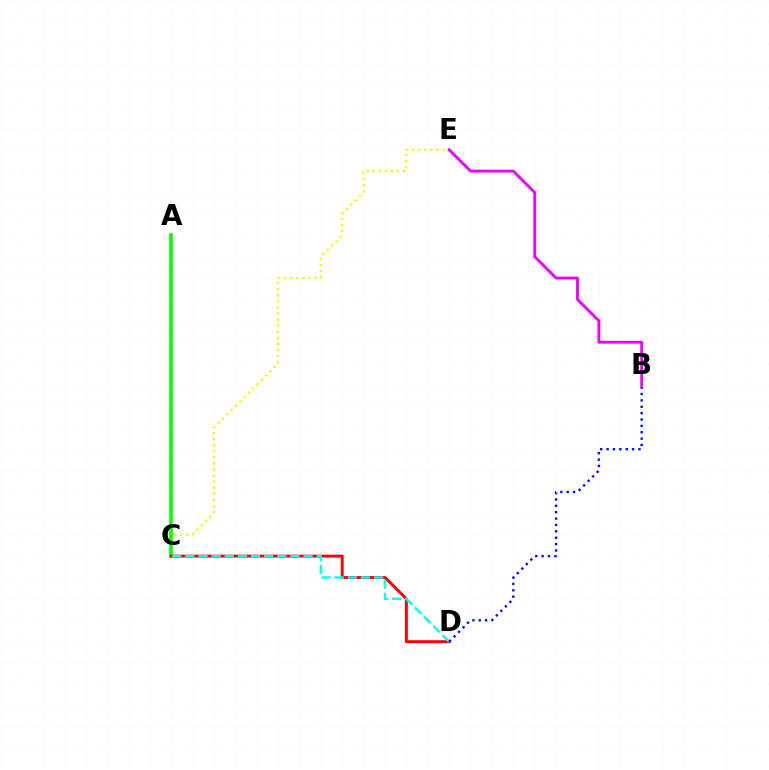{('C', 'E'): [{'color': '#fcf500', 'line_style': 'dotted', 'thickness': 1.65}], ('A', 'C'): [{'color': '#08ff00', 'line_style': 'solid', 'thickness': 2.64}], ('C', 'D'): [{'color': '#ff0000', 'line_style': 'solid', 'thickness': 2.1}, {'color': '#00fff6', 'line_style': 'dashed', 'thickness': 1.78}], ('B', 'D'): [{'color': '#0010ff', 'line_style': 'dotted', 'thickness': 1.73}], ('B', 'E'): [{'color': '#ee00ff', 'line_style': 'solid', 'thickness': 2.05}]}